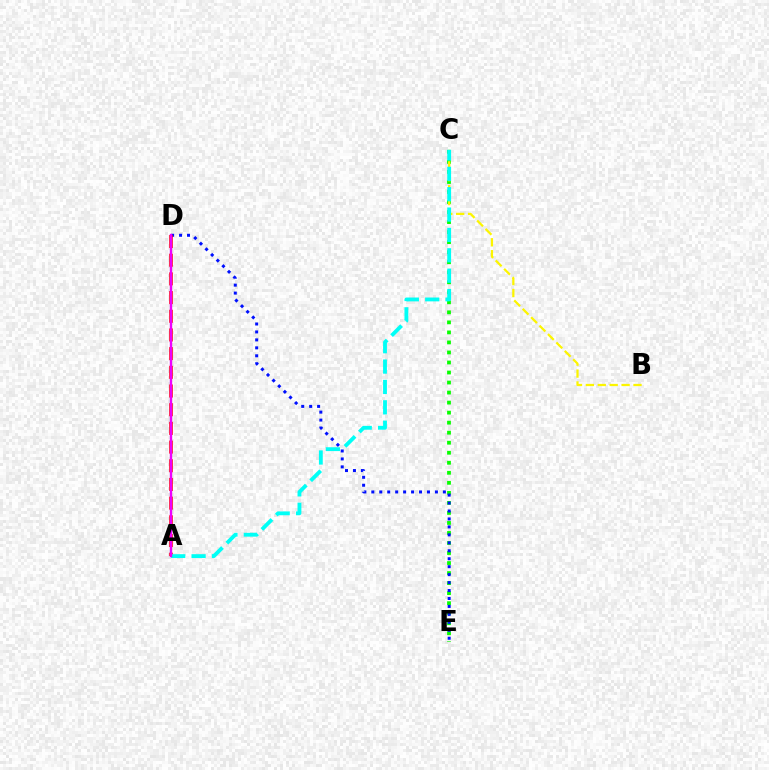{('C', 'E'): [{'color': '#08ff00', 'line_style': 'dotted', 'thickness': 2.72}], ('D', 'E'): [{'color': '#0010ff', 'line_style': 'dotted', 'thickness': 2.16}], ('B', 'C'): [{'color': '#fcf500', 'line_style': 'dashed', 'thickness': 1.62}], ('A', 'D'): [{'color': '#ff0000', 'line_style': 'dashed', 'thickness': 2.54}, {'color': '#ee00ff', 'line_style': 'solid', 'thickness': 1.72}], ('A', 'C'): [{'color': '#00fff6', 'line_style': 'dashed', 'thickness': 2.77}]}